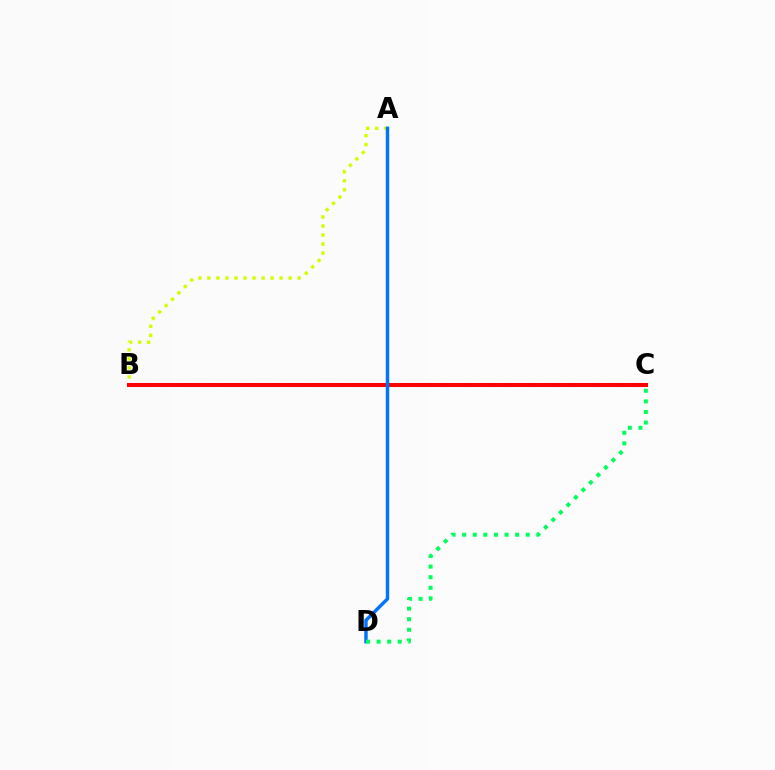{('B', 'C'): [{'color': '#b900ff', 'line_style': 'dashed', 'thickness': 2.91}, {'color': '#ff0000', 'line_style': 'solid', 'thickness': 2.89}], ('A', 'B'): [{'color': '#d1ff00', 'line_style': 'dotted', 'thickness': 2.45}], ('A', 'D'): [{'color': '#0074ff', 'line_style': 'solid', 'thickness': 2.47}], ('C', 'D'): [{'color': '#00ff5c', 'line_style': 'dotted', 'thickness': 2.88}]}